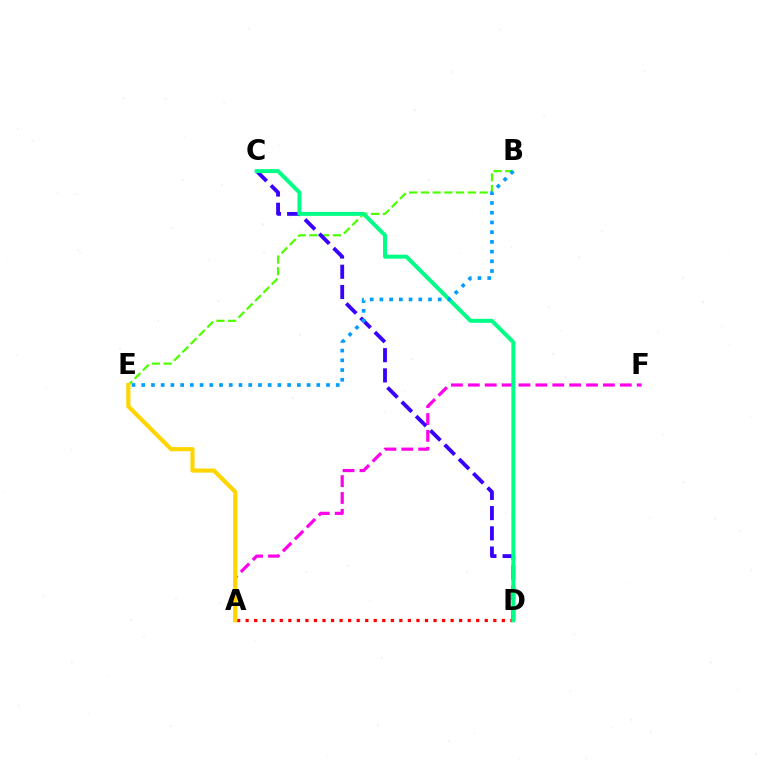{('B', 'E'): [{'color': '#4fff00', 'line_style': 'dashed', 'thickness': 1.6}, {'color': '#009eff', 'line_style': 'dotted', 'thickness': 2.64}], ('A', 'F'): [{'color': '#ff00ed', 'line_style': 'dashed', 'thickness': 2.29}], ('A', 'D'): [{'color': '#ff0000', 'line_style': 'dotted', 'thickness': 2.32}], ('C', 'D'): [{'color': '#3700ff', 'line_style': 'dashed', 'thickness': 2.75}, {'color': '#00ff86', 'line_style': 'solid', 'thickness': 2.86}], ('A', 'E'): [{'color': '#ffd500', 'line_style': 'solid', 'thickness': 2.99}]}